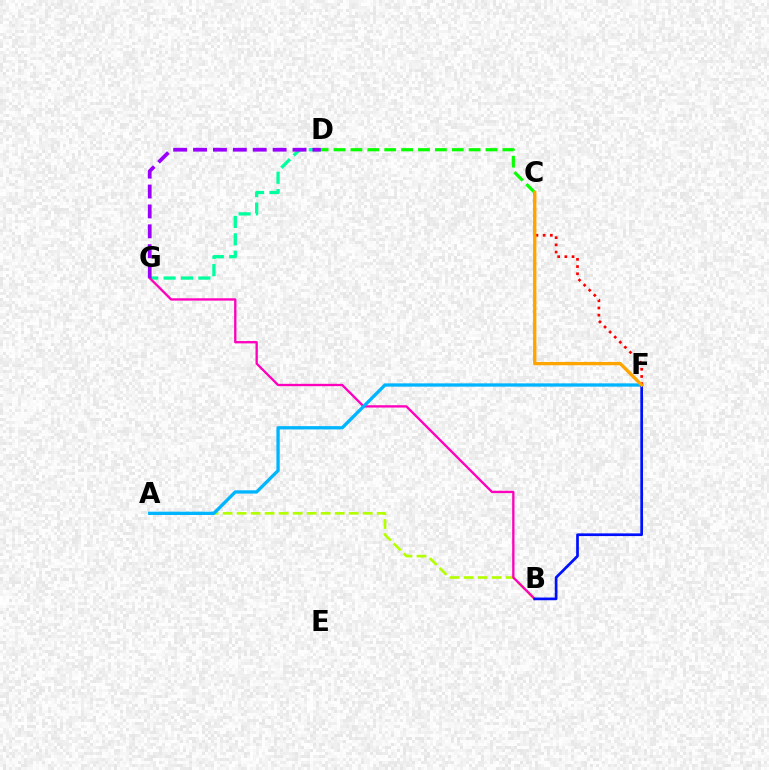{('D', 'G'): [{'color': '#00ff9d', 'line_style': 'dashed', 'thickness': 2.36}, {'color': '#9b00ff', 'line_style': 'dashed', 'thickness': 2.7}], ('A', 'B'): [{'color': '#b3ff00', 'line_style': 'dashed', 'thickness': 1.9}], ('B', 'G'): [{'color': '#ff00bd', 'line_style': 'solid', 'thickness': 1.68}], ('C', 'D'): [{'color': '#08ff00', 'line_style': 'dashed', 'thickness': 2.29}], ('A', 'F'): [{'color': '#00b5ff', 'line_style': 'solid', 'thickness': 2.37}], ('B', 'F'): [{'color': '#0010ff', 'line_style': 'solid', 'thickness': 1.94}], ('C', 'F'): [{'color': '#ff0000', 'line_style': 'dotted', 'thickness': 1.95}, {'color': '#ffa500', 'line_style': 'solid', 'thickness': 2.4}]}